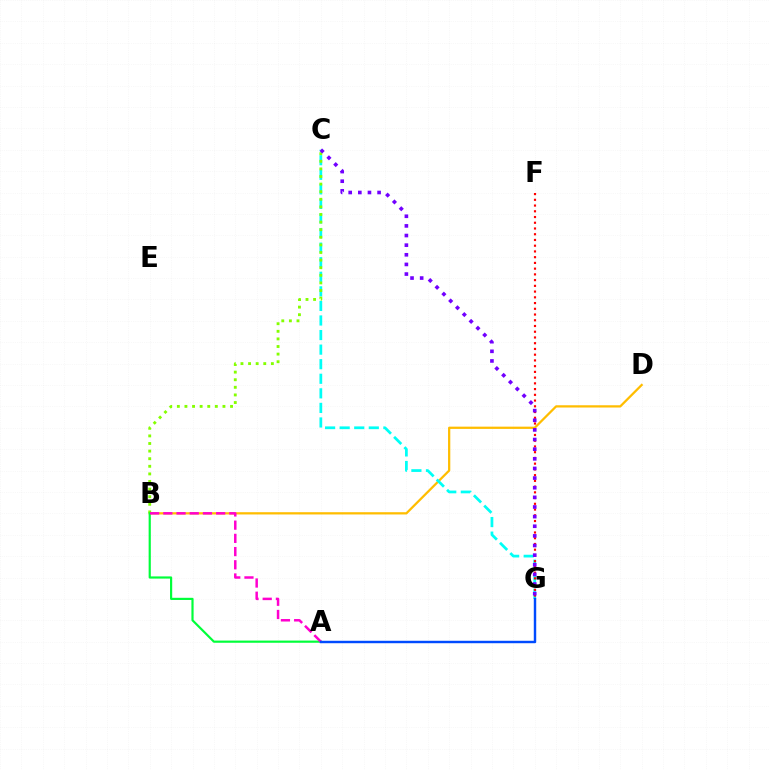{('B', 'D'): [{'color': '#ffbd00', 'line_style': 'solid', 'thickness': 1.63}], ('C', 'G'): [{'color': '#00fff6', 'line_style': 'dashed', 'thickness': 1.98}, {'color': '#7200ff', 'line_style': 'dotted', 'thickness': 2.62}], ('B', 'C'): [{'color': '#84ff00', 'line_style': 'dotted', 'thickness': 2.06}], ('F', 'G'): [{'color': '#ff0000', 'line_style': 'dotted', 'thickness': 1.56}], ('A', 'B'): [{'color': '#00ff39', 'line_style': 'solid', 'thickness': 1.57}, {'color': '#ff00cf', 'line_style': 'dashed', 'thickness': 1.79}], ('A', 'G'): [{'color': '#004bff', 'line_style': 'solid', 'thickness': 1.76}]}